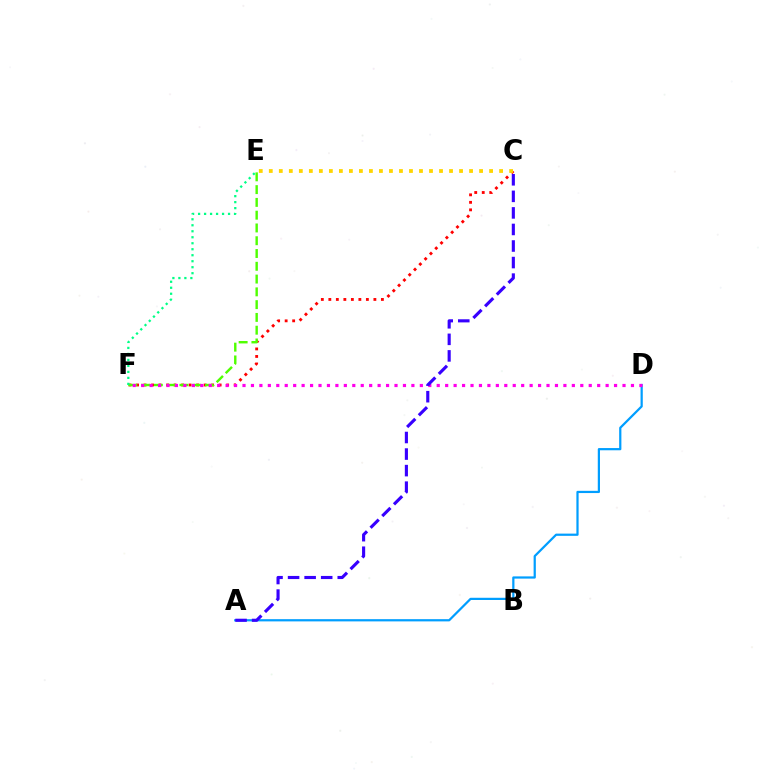{('C', 'F'): [{'color': '#ff0000', 'line_style': 'dotted', 'thickness': 2.04}], ('A', 'D'): [{'color': '#009eff', 'line_style': 'solid', 'thickness': 1.6}], ('C', 'E'): [{'color': '#ffd500', 'line_style': 'dotted', 'thickness': 2.72}], ('E', 'F'): [{'color': '#4fff00', 'line_style': 'dashed', 'thickness': 1.74}, {'color': '#00ff86', 'line_style': 'dotted', 'thickness': 1.63}], ('D', 'F'): [{'color': '#ff00ed', 'line_style': 'dotted', 'thickness': 2.29}], ('A', 'C'): [{'color': '#3700ff', 'line_style': 'dashed', 'thickness': 2.25}]}